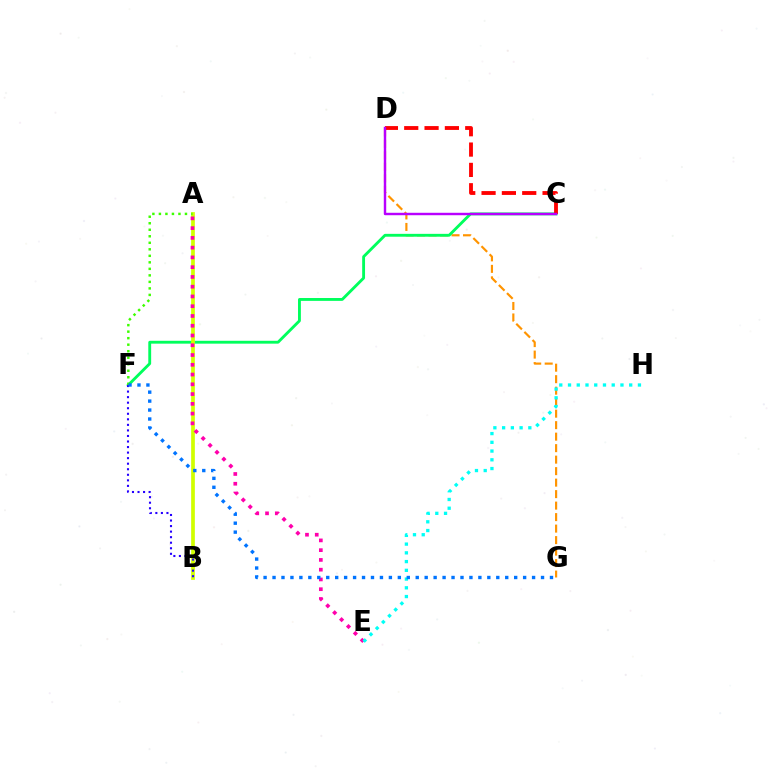{('D', 'G'): [{'color': '#ff9400', 'line_style': 'dashed', 'thickness': 1.56}], ('C', 'F'): [{'color': '#00ff5c', 'line_style': 'solid', 'thickness': 2.06}], ('A', 'B'): [{'color': '#d1ff00', 'line_style': 'solid', 'thickness': 2.67}], ('A', 'E'): [{'color': '#ff00ac', 'line_style': 'dotted', 'thickness': 2.65}], ('C', 'D'): [{'color': '#ff0000', 'line_style': 'dashed', 'thickness': 2.76}, {'color': '#b900ff', 'line_style': 'solid', 'thickness': 1.75}], ('A', 'F'): [{'color': '#3dff00', 'line_style': 'dotted', 'thickness': 1.77}], ('B', 'F'): [{'color': '#2500ff', 'line_style': 'dotted', 'thickness': 1.51}], ('E', 'H'): [{'color': '#00fff6', 'line_style': 'dotted', 'thickness': 2.37}], ('F', 'G'): [{'color': '#0074ff', 'line_style': 'dotted', 'thickness': 2.43}]}